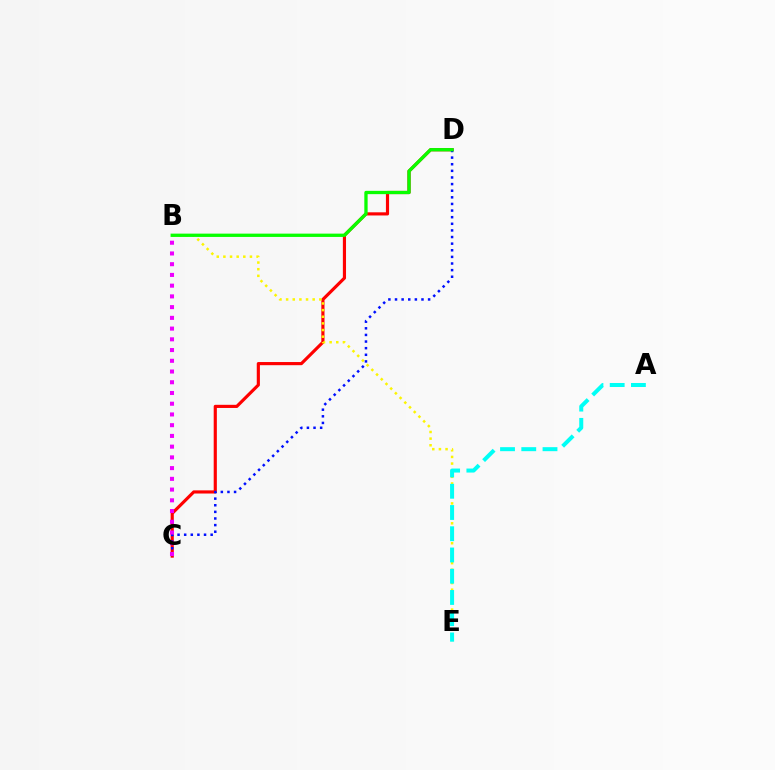{('C', 'D'): [{'color': '#ff0000', 'line_style': 'solid', 'thickness': 2.27}, {'color': '#0010ff', 'line_style': 'dotted', 'thickness': 1.8}], ('B', 'E'): [{'color': '#fcf500', 'line_style': 'dotted', 'thickness': 1.8}], ('A', 'E'): [{'color': '#00fff6', 'line_style': 'dashed', 'thickness': 2.89}], ('B', 'C'): [{'color': '#ee00ff', 'line_style': 'dotted', 'thickness': 2.92}], ('B', 'D'): [{'color': '#08ff00', 'line_style': 'solid', 'thickness': 2.38}]}